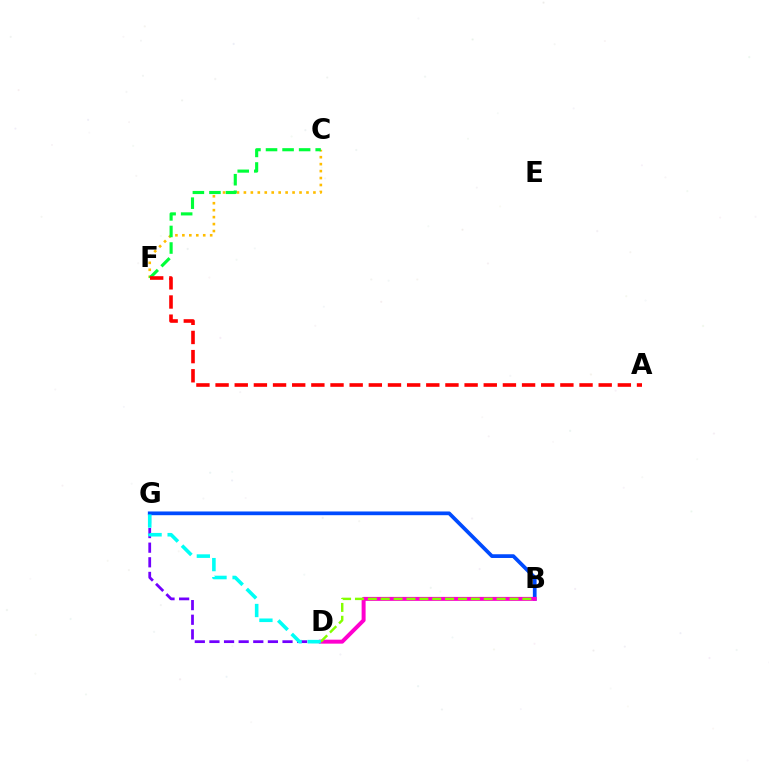{('D', 'G'): [{'color': '#7200ff', 'line_style': 'dashed', 'thickness': 1.99}, {'color': '#00fff6', 'line_style': 'dashed', 'thickness': 2.59}], ('C', 'F'): [{'color': '#ffbd00', 'line_style': 'dotted', 'thickness': 1.89}, {'color': '#00ff39', 'line_style': 'dashed', 'thickness': 2.25}], ('B', 'G'): [{'color': '#004bff', 'line_style': 'solid', 'thickness': 2.68}], ('B', 'D'): [{'color': '#ff00cf', 'line_style': 'solid', 'thickness': 2.86}, {'color': '#84ff00', 'line_style': 'dashed', 'thickness': 1.75}], ('A', 'F'): [{'color': '#ff0000', 'line_style': 'dashed', 'thickness': 2.6}]}